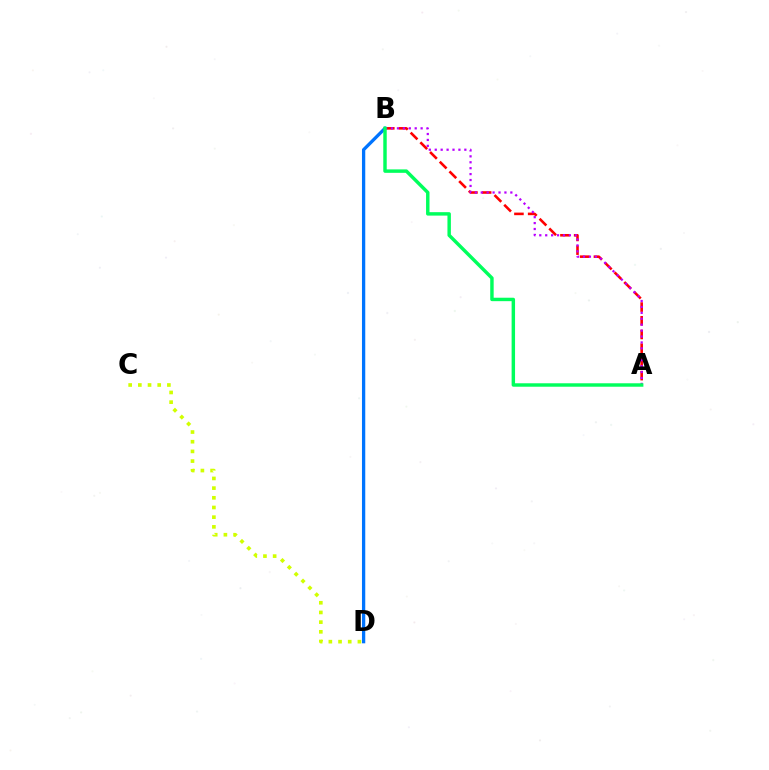{('B', 'D'): [{'color': '#0074ff', 'line_style': 'solid', 'thickness': 2.37}], ('A', 'B'): [{'color': '#ff0000', 'line_style': 'dashed', 'thickness': 1.86}, {'color': '#b900ff', 'line_style': 'dotted', 'thickness': 1.61}, {'color': '#00ff5c', 'line_style': 'solid', 'thickness': 2.48}], ('C', 'D'): [{'color': '#d1ff00', 'line_style': 'dotted', 'thickness': 2.63}]}